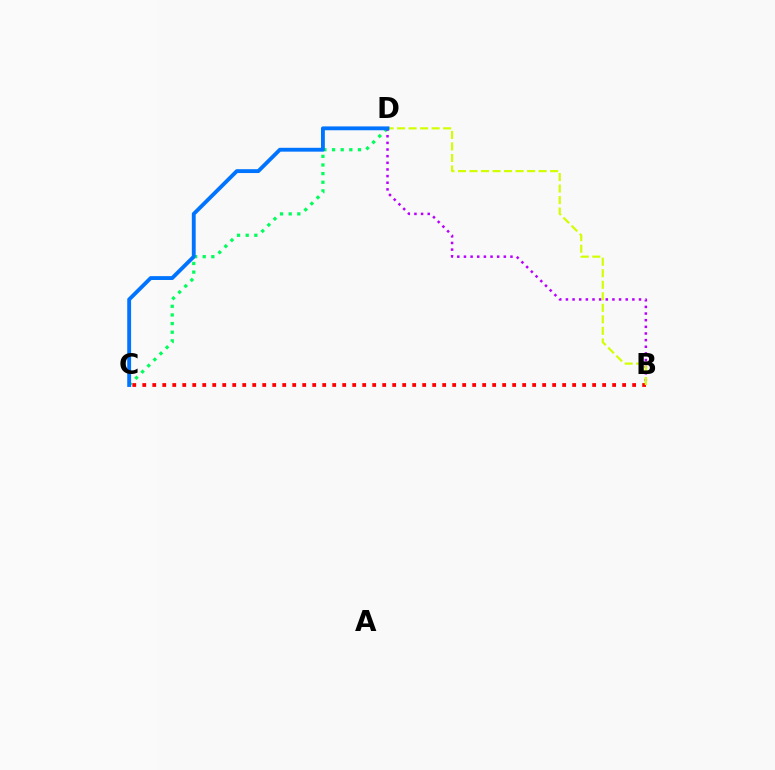{('C', 'D'): [{'color': '#00ff5c', 'line_style': 'dotted', 'thickness': 2.35}, {'color': '#0074ff', 'line_style': 'solid', 'thickness': 2.78}], ('B', 'C'): [{'color': '#ff0000', 'line_style': 'dotted', 'thickness': 2.72}], ('B', 'D'): [{'color': '#b900ff', 'line_style': 'dotted', 'thickness': 1.81}, {'color': '#d1ff00', 'line_style': 'dashed', 'thickness': 1.56}]}